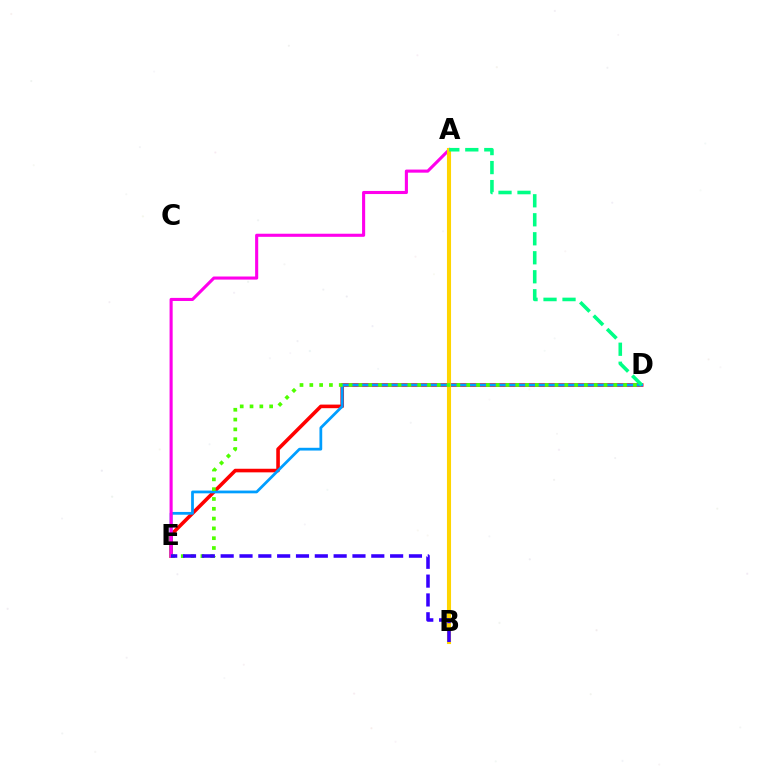{('D', 'E'): [{'color': '#ff0000', 'line_style': 'solid', 'thickness': 2.59}, {'color': '#009eff', 'line_style': 'solid', 'thickness': 1.99}, {'color': '#4fff00', 'line_style': 'dotted', 'thickness': 2.66}], ('A', 'E'): [{'color': '#ff00ed', 'line_style': 'solid', 'thickness': 2.23}], ('A', 'B'): [{'color': '#ffd500', 'line_style': 'solid', 'thickness': 2.95}], ('A', 'D'): [{'color': '#00ff86', 'line_style': 'dashed', 'thickness': 2.58}], ('B', 'E'): [{'color': '#3700ff', 'line_style': 'dashed', 'thickness': 2.56}]}